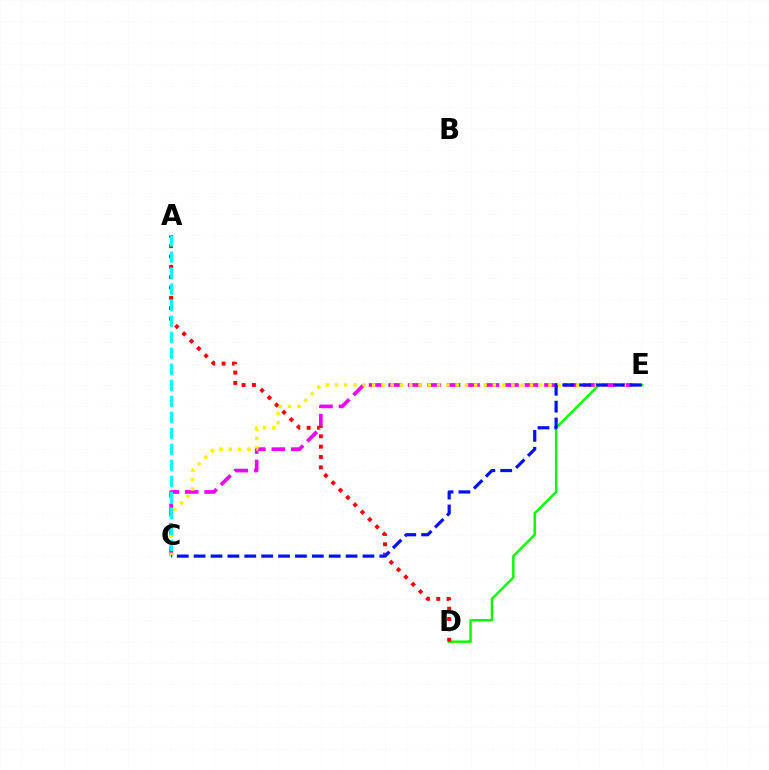{('D', 'E'): [{'color': '#08ff00', 'line_style': 'solid', 'thickness': 1.78}], ('C', 'E'): [{'color': '#ee00ff', 'line_style': 'dashed', 'thickness': 2.65}, {'color': '#fcf500', 'line_style': 'dotted', 'thickness': 2.52}, {'color': '#0010ff', 'line_style': 'dashed', 'thickness': 2.29}], ('A', 'D'): [{'color': '#ff0000', 'line_style': 'dotted', 'thickness': 2.81}], ('A', 'C'): [{'color': '#00fff6', 'line_style': 'dashed', 'thickness': 2.18}]}